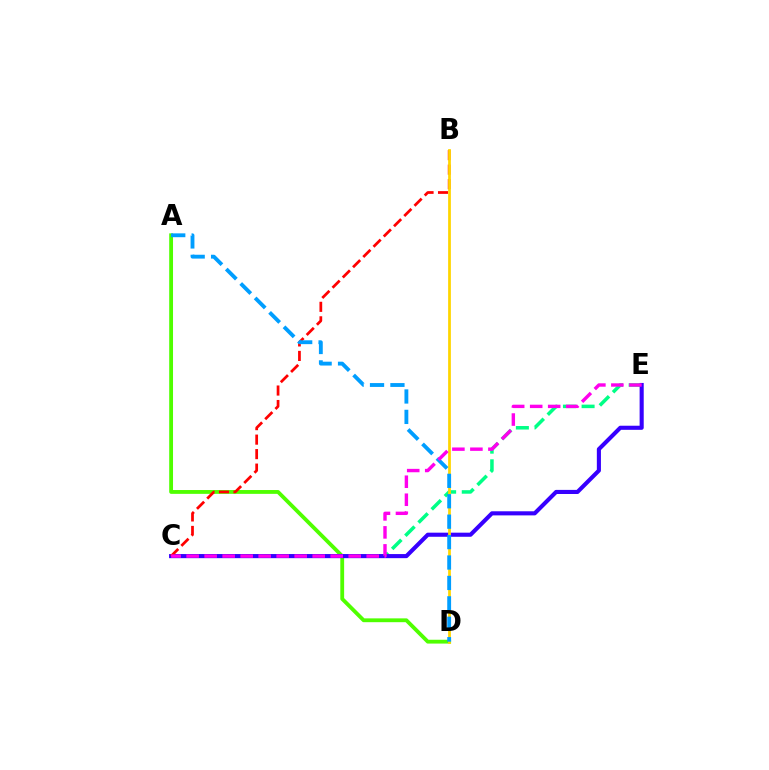{('C', 'E'): [{'color': '#00ff86', 'line_style': 'dashed', 'thickness': 2.53}, {'color': '#3700ff', 'line_style': 'solid', 'thickness': 2.95}, {'color': '#ff00ed', 'line_style': 'dashed', 'thickness': 2.45}], ('A', 'D'): [{'color': '#4fff00', 'line_style': 'solid', 'thickness': 2.75}, {'color': '#009eff', 'line_style': 'dashed', 'thickness': 2.77}], ('B', 'C'): [{'color': '#ff0000', 'line_style': 'dashed', 'thickness': 1.97}], ('B', 'D'): [{'color': '#ffd500', 'line_style': 'solid', 'thickness': 1.99}]}